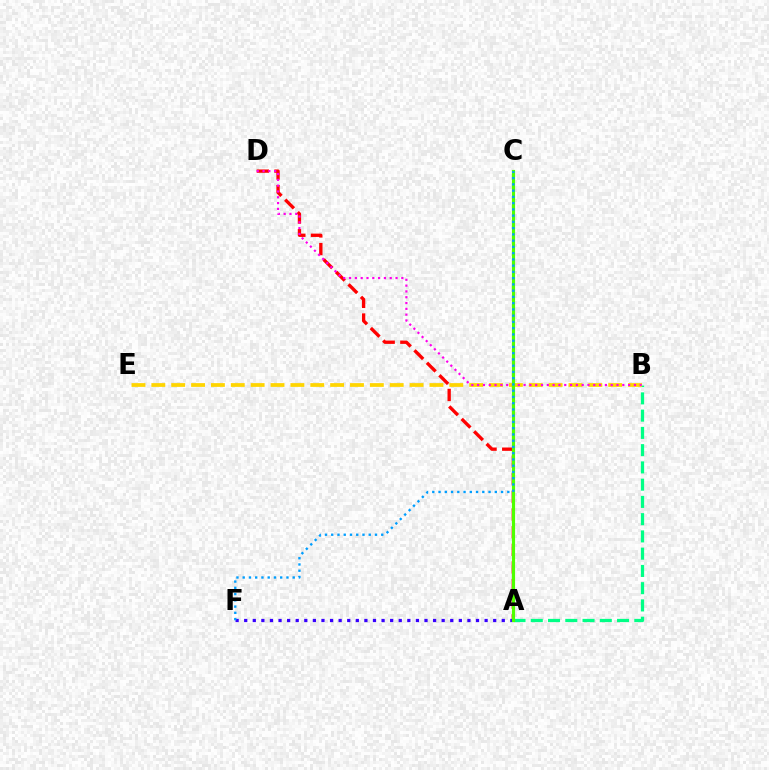{('A', 'D'): [{'color': '#ff0000', 'line_style': 'dashed', 'thickness': 2.4}], ('A', 'B'): [{'color': '#00ff86', 'line_style': 'dashed', 'thickness': 2.34}], ('B', 'E'): [{'color': '#ffd500', 'line_style': 'dashed', 'thickness': 2.7}], ('A', 'F'): [{'color': '#3700ff', 'line_style': 'dotted', 'thickness': 2.33}], ('B', 'D'): [{'color': '#ff00ed', 'line_style': 'dotted', 'thickness': 1.58}], ('A', 'C'): [{'color': '#4fff00', 'line_style': 'solid', 'thickness': 2.27}], ('C', 'F'): [{'color': '#009eff', 'line_style': 'dotted', 'thickness': 1.7}]}